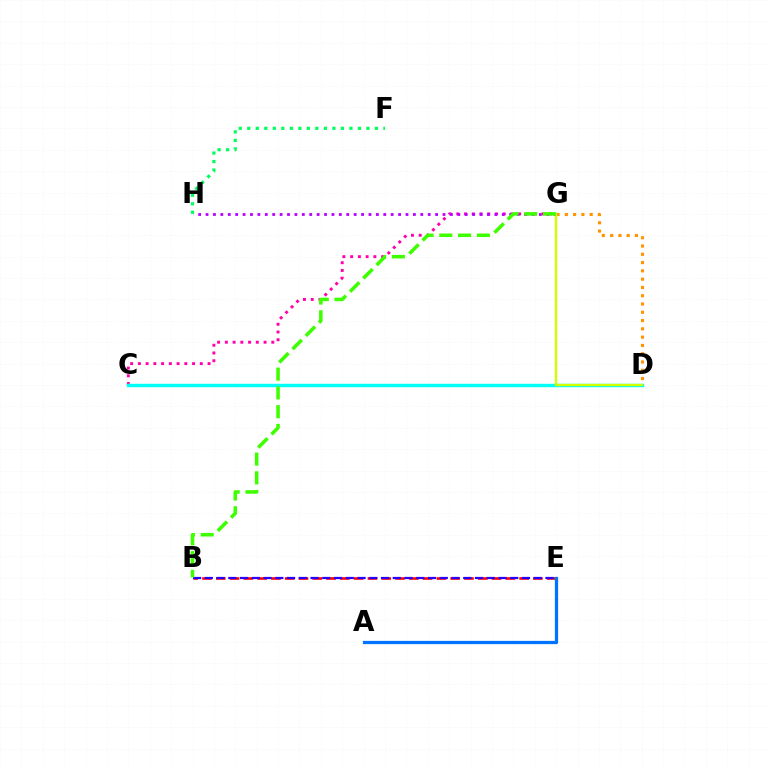{('C', 'G'): [{'color': '#ff00ac', 'line_style': 'dotted', 'thickness': 2.1}], ('D', 'G'): [{'color': '#ff9400', 'line_style': 'dotted', 'thickness': 2.25}, {'color': '#d1ff00', 'line_style': 'solid', 'thickness': 1.7}], ('B', 'E'): [{'color': '#ff0000', 'line_style': 'dashed', 'thickness': 1.87}, {'color': '#2500ff', 'line_style': 'dashed', 'thickness': 1.6}], ('C', 'D'): [{'color': '#00fff6', 'line_style': 'solid', 'thickness': 2.46}], ('F', 'H'): [{'color': '#00ff5c', 'line_style': 'dotted', 'thickness': 2.31}], ('G', 'H'): [{'color': '#b900ff', 'line_style': 'dotted', 'thickness': 2.01}], ('A', 'E'): [{'color': '#0074ff', 'line_style': 'solid', 'thickness': 2.35}], ('B', 'G'): [{'color': '#3dff00', 'line_style': 'dashed', 'thickness': 2.55}]}